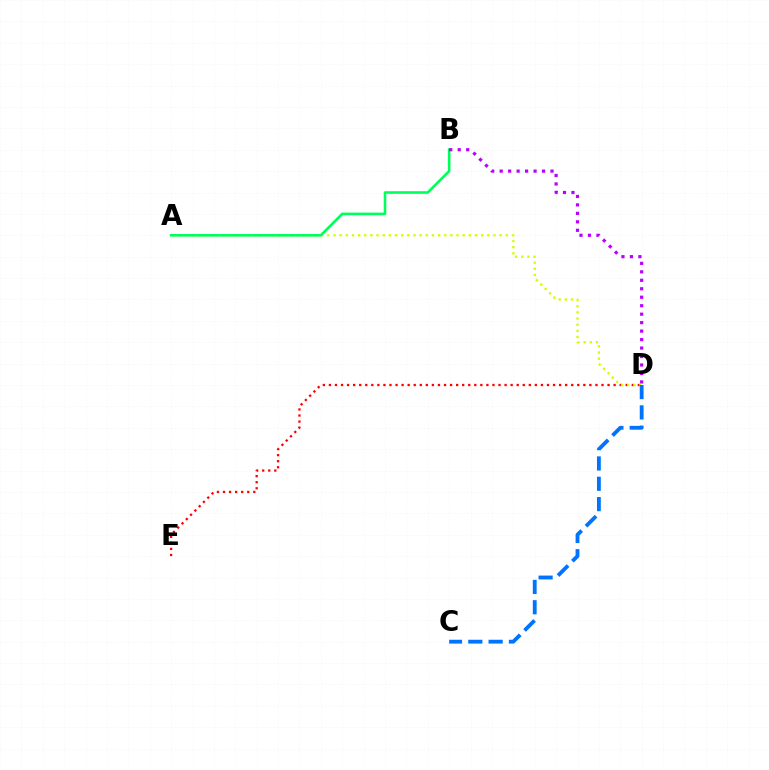{('D', 'E'): [{'color': '#ff0000', 'line_style': 'dotted', 'thickness': 1.65}], ('A', 'D'): [{'color': '#d1ff00', 'line_style': 'dotted', 'thickness': 1.67}], ('A', 'B'): [{'color': '#00ff5c', 'line_style': 'solid', 'thickness': 1.87}], ('C', 'D'): [{'color': '#0074ff', 'line_style': 'dashed', 'thickness': 2.76}], ('B', 'D'): [{'color': '#b900ff', 'line_style': 'dotted', 'thickness': 2.3}]}